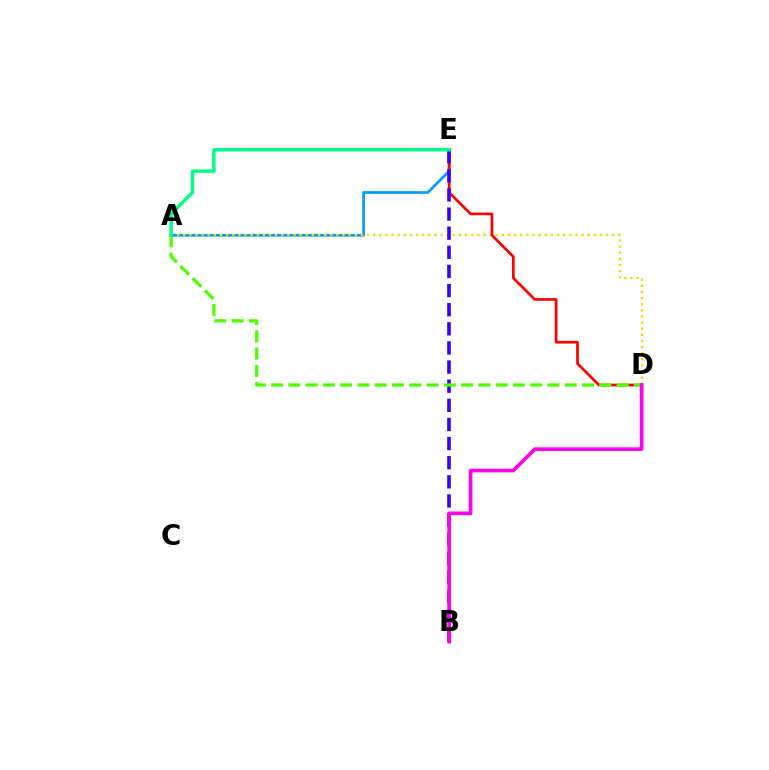{('A', 'E'): [{'color': '#009eff', 'line_style': 'solid', 'thickness': 1.97}, {'color': '#00ff86', 'line_style': 'solid', 'thickness': 2.46}], ('A', 'D'): [{'color': '#ffd500', 'line_style': 'dotted', 'thickness': 1.66}, {'color': '#4fff00', 'line_style': 'dashed', 'thickness': 2.35}], ('D', 'E'): [{'color': '#ff0000', 'line_style': 'solid', 'thickness': 1.95}], ('B', 'E'): [{'color': '#3700ff', 'line_style': 'dashed', 'thickness': 2.6}], ('B', 'D'): [{'color': '#ff00ed', 'line_style': 'solid', 'thickness': 2.63}]}